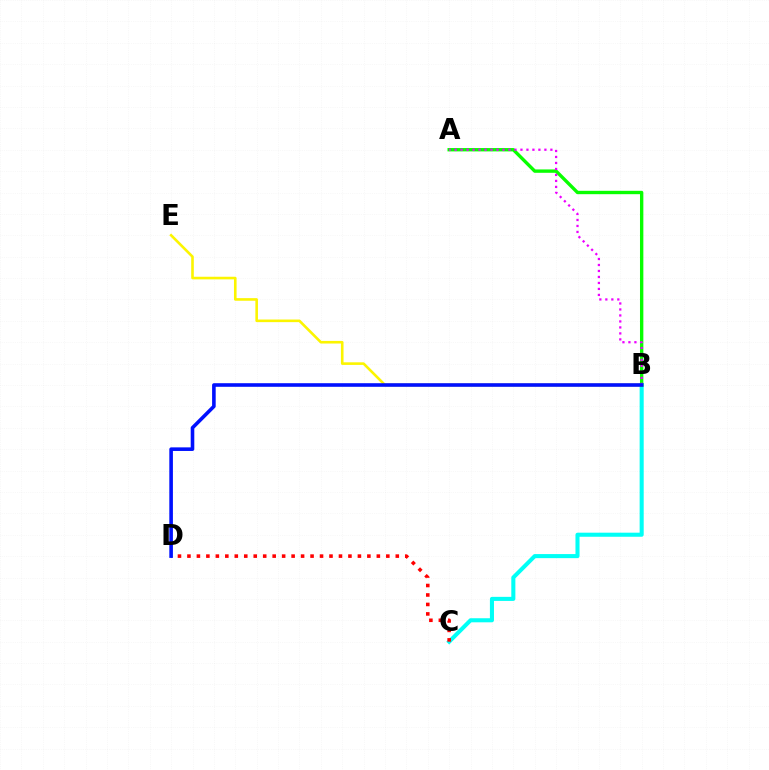{('B', 'C'): [{'color': '#00fff6', 'line_style': 'solid', 'thickness': 2.93}], ('A', 'B'): [{'color': '#08ff00', 'line_style': 'solid', 'thickness': 2.42}, {'color': '#ee00ff', 'line_style': 'dotted', 'thickness': 1.63}], ('C', 'D'): [{'color': '#ff0000', 'line_style': 'dotted', 'thickness': 2.57}], ('B', 'E'): [{'color': '#fcf500', 'line_style': 'solid', 'thickness': 1.88}], ('B', 'D'): [{'color': '#0010ff', 'line_style': 'solid', 'thickness': 2.59}]}